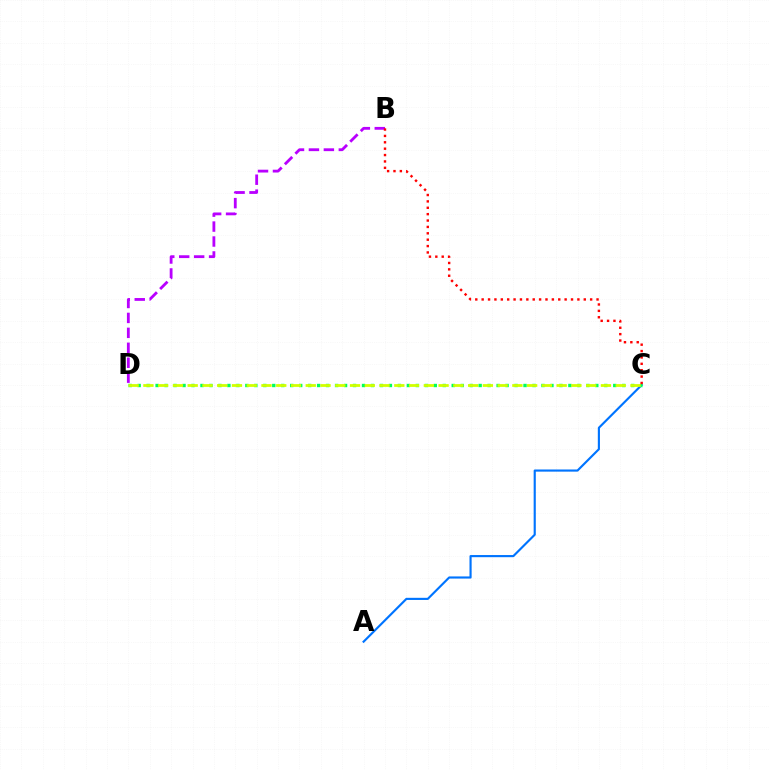{('A', 'C'): [{'color': '#0074ff', 'line_style': 'solid', 'thickness': 1.55}], ('C', 'D'): [{'color': '#00ff5c', 'line_style': 'dotted', 'thickness': 2.44}, {'color': '#d1ff00', 'line_style': 'dashed', 'thickness': 2.01}], ('B', 'D'): [{'color': '#b900ff', 'line_style': 'dashed', 'thickness': 2.03}], ('B', 'C'): [{'color': '#ff0000', 'line_style': 'dotted', 'thickness': 1.73}]}